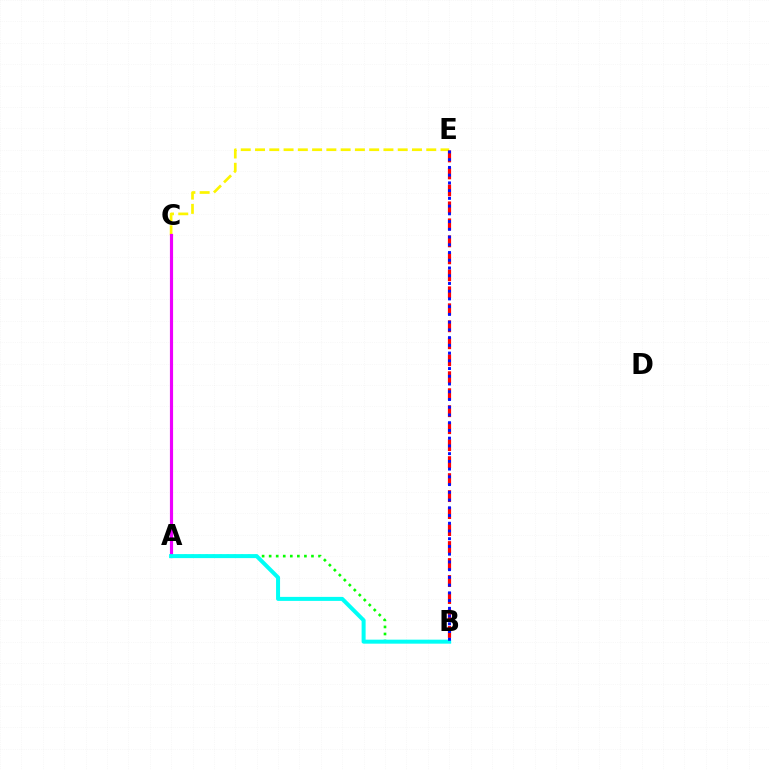{('C', 'E'): [{'color': '#fcf500', 'line_style': 'dashed', 'thickness': 1.94}], ('A', 'B'): [{'color': '#08ff00', 'line_style': 'dotted', 'thickness': 1.92}, {'color': '#00fff6', 'line_style': 'solid', 'thickness': 2.88}], ('A', 'C'): [{'color': '#ee00ff', 'line_style': 'solid', 'thickness': 2.27}], ('B', 'E'): [{'color': '#ff0000', 'line_style': 'dashed', 'thickness': 2.31}, {'color': '#0010ff', 'line_style': 'dotted', 'thickness': 2.1}]}